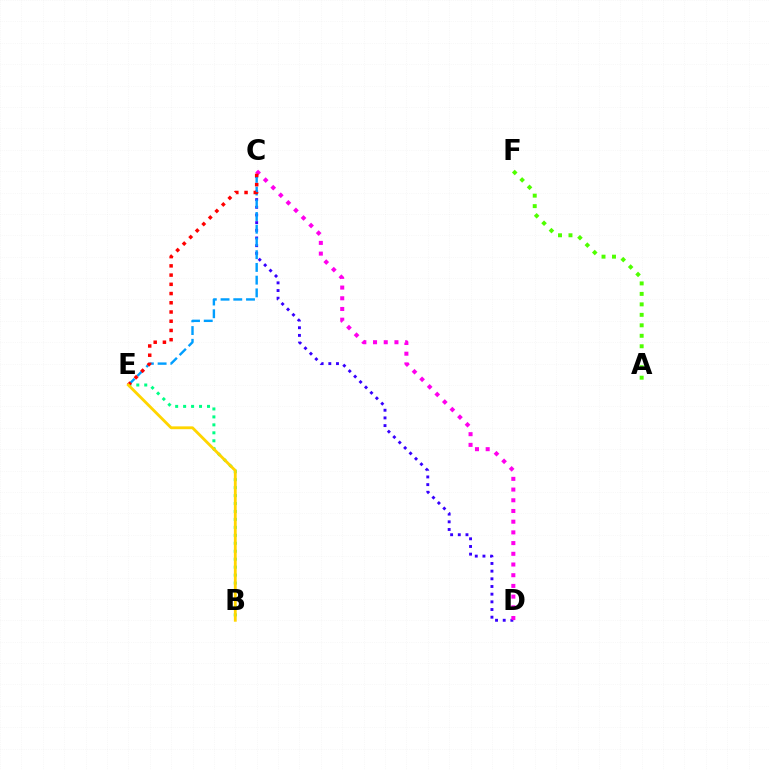{('C', 'D'): [{'color': '#3700ff', 'line_style': 'dotted', 'thickness': 2.09}, {'color': '#ff00ed', 'line_style': 'dotted', 'thickness': 2.91}], ('A', 'F'): [{'color': '#4fff00', 'line_style': 'dotted', 'thickness': 2.85}], ('B', 'E'): [{'color': '#00ff86', 'line_style': 'dotted', 'thickness': 2.16}, {'color': '#ffd500', 'line_style': 'solid', 'thickness': 2.04}], ('C', 'E'): [{'color': '#009eff', 'line_style': 'dashed', 'thickness': 1.73}, {'color': '#ff0000', 'line_style': 'dotted', 'thickness': 2.51}]}